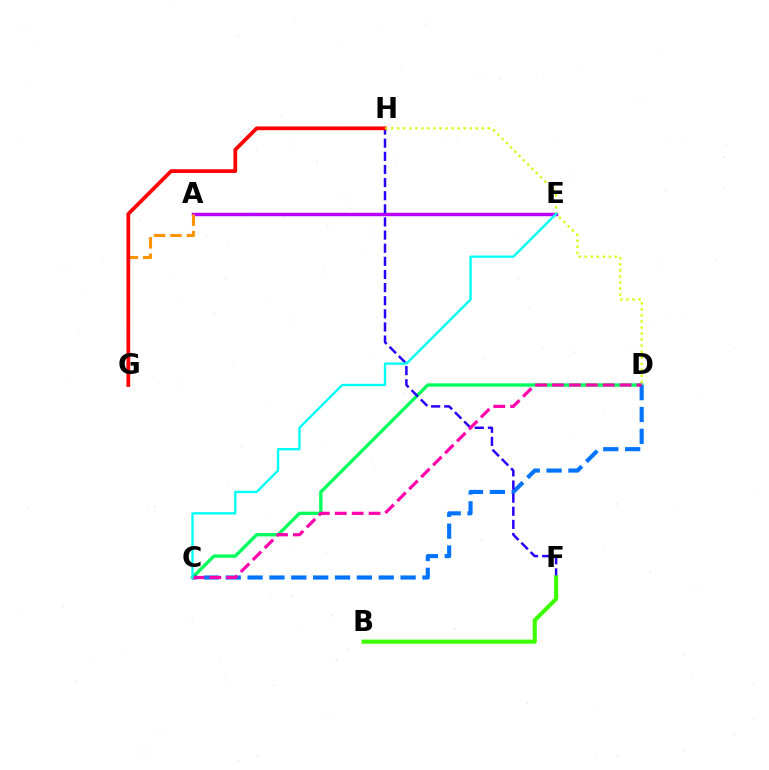{('A', 'E'): [{'color': '#b900ff', 'line_style': 'solid', 'thickness': 2.48}], ('C', 'D'): [{'color': '#00ff5c', 'line_style': 'solid', 'thickness': 2.4}, {'color': '#0074ff', 'line_style': 'dashed', 'thickness': 2.97}, {'color': '#ff00ac', 'line_style': 'dashed', 'thickness': 2.3}], ('A', 'G'): [{'color': '#ff9400', 'line_style': 'dashed', 'thickness': 2.23}], ('F', 'H'): [{'color': '#2500ff', 'line_style': 'dashed', 'thickness': 1.78}], ('B', 'F'): [{'color': '#3dff00', 'line_style': 'solid', 'thickness': 2.97}], ('G', 'H'): [{'color': '#ff0000', 'line_style': 'solid', 'thickness': 2.7}], ('D', 'H'): [{'color': '#d1ff00', 'line_style': 'dotted', 'thickness': 1.64}], ('C', 'E'): [{'color': '#00fff6', 'line_style': 'solid', 'thickness': 1.69}]}